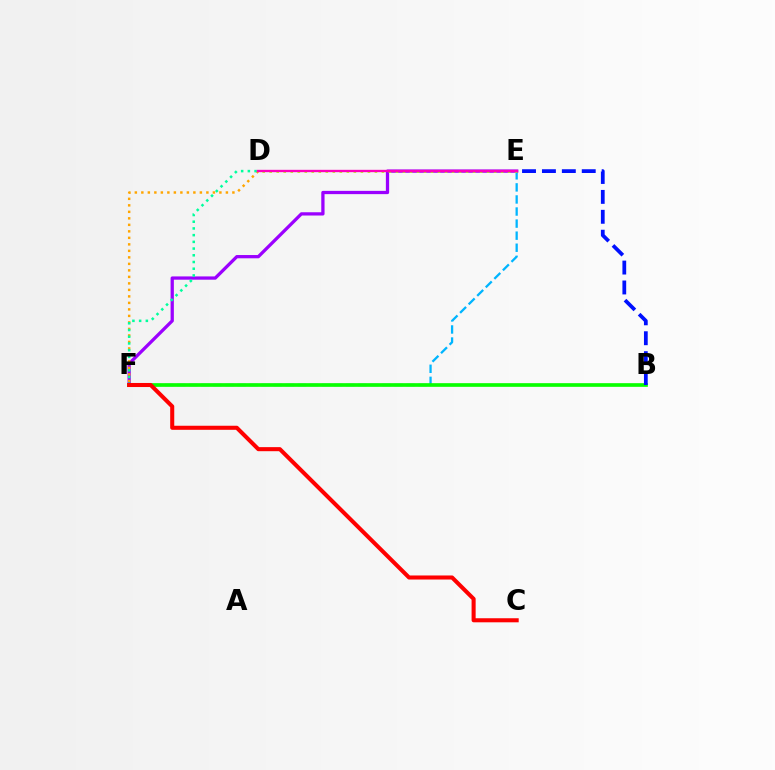{('E', 'F'): [{'color': '#00b5ff', 'line_style': 'dashed', 'thickness': 1.64}, {'color': '#9b00ff', 'line_style': 'solid', 'thickness': 2.36}], ('D', 'F'): [{'color': '#ffa500', 'line_style': 'dotted', 'thickness': 1.77}, {'color': '#00ff9d', 'line_style': 'dotted', 'thickness': 1.82}], ('B', 'F'): [{'color': '#08ff00', 'line_style': 'solid', 'thickness': 2.64}], ('D', 'E'): [{'color': '#b3ff00', 'line_style': 'dotted', 'thickness': 1.91}, {'color': '#ff00bd', 'line_style': 'solid', 'thickness': 1.69}], ('B', 'E'): [{'color': '#0010ff', 'line_style': 'dashed', 'thickness': 2.7}], ('C', 'F'): [{'color': '#ff0000', 'line_style': 'solid', 'thickness': 2.92}]}